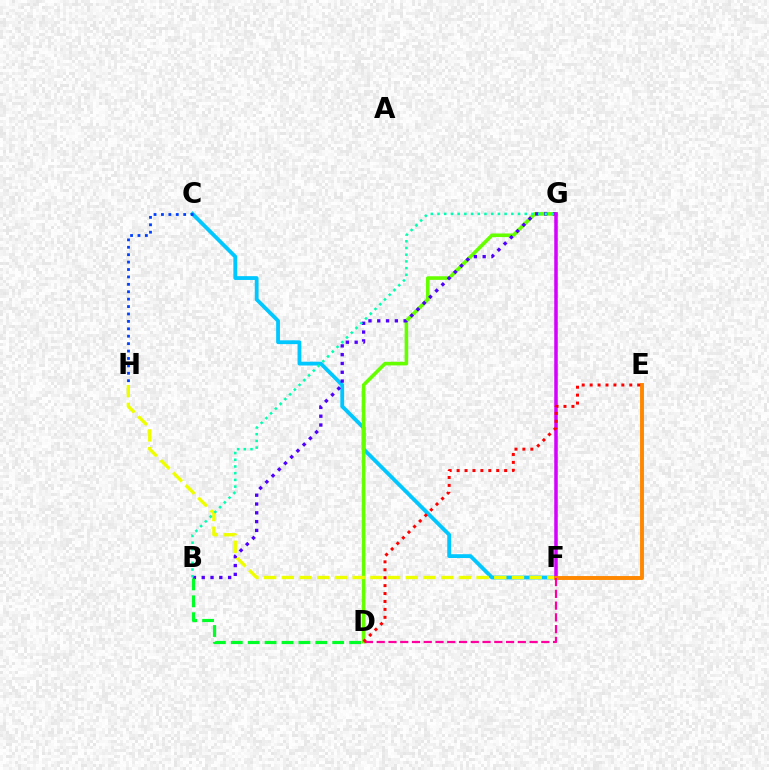{('C', 'F'): [{'color': '#00c7ff', 'line_style': 'solid', 'thickness': 2.75}], ('D', 'G'): [{'color': '#66ff00', 'line_style': 'solid', 'thickness': 2.6}], ('B', 'G'): [{'color': '#4f00ff', 'line_style': 'dotted', 'thickness': 2.39}, {'color': '#00ffaf', 'line_style': 'dotted', 'thickness': 1.82}], ('F', 'H'): [{'color': '#eeff00', 'line_style': 'dashed', 'thickness': 2.4}], ('C', 'H'): [{'color': '#003fff', 'line_style': 'dotted', 'thickness': 2.01}], ('F', 'G'): [{'color': '#d600ff', 'line_style': 'solid', 'thickness': 2.53}], ('E', 'F'): [{'color': '#ff8800', 'line_style': 'solid', 'thickness': 2.82}], ('D', 'F'): [{'color': '#ff00a0', 'line_style': 'dashed', 'thickness': 1.6}], ('D', 'E'): [{'color': '#ff0000', 'line_style': 'dotted', 'thickness': 2.15}], ('B', 'D'): [{'color': '#00ff27', 'line_style': 'dashed', 'thickness': 2.3}]}